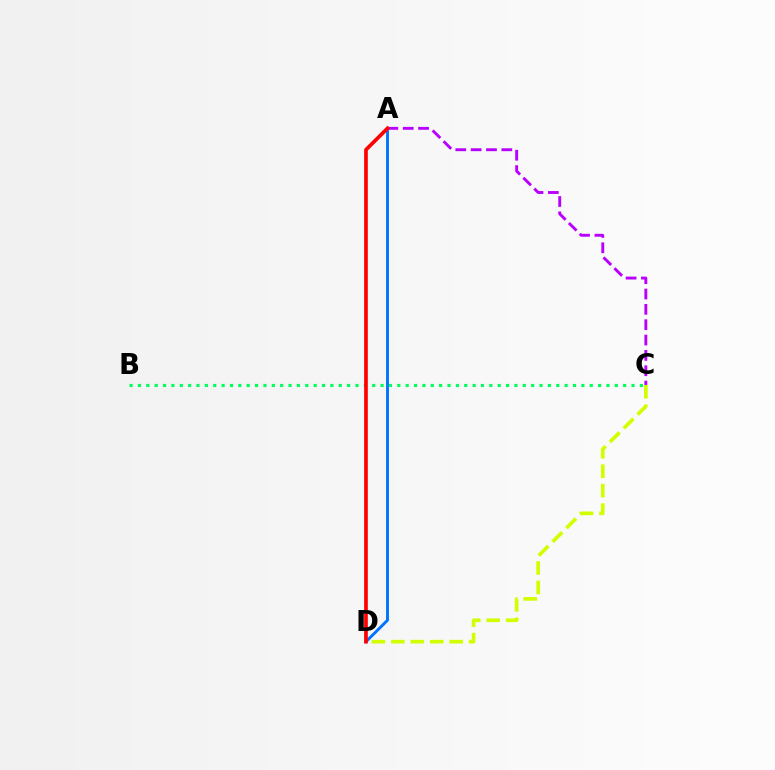{('C', 'D'): [{'color': '#d1ff00', 'line_style': 'dashed', 'thickness': 2.64}], ('B', 'C'): [{'color': '#00ff5c', 'line_style': 'dotted', 'thickness': 2.27}], ('A', 'D'): [{'color': '#0074ff', 'line_style': 'solid', 'thickness': 2.09}, {'color': '#ff0000', 'line_style': 'solid', 'thickness': 2.65}], ('A', 'C'): [{'color': '#b900ff', 'line_style': 'dashed', 'thickness': 2.09}]}